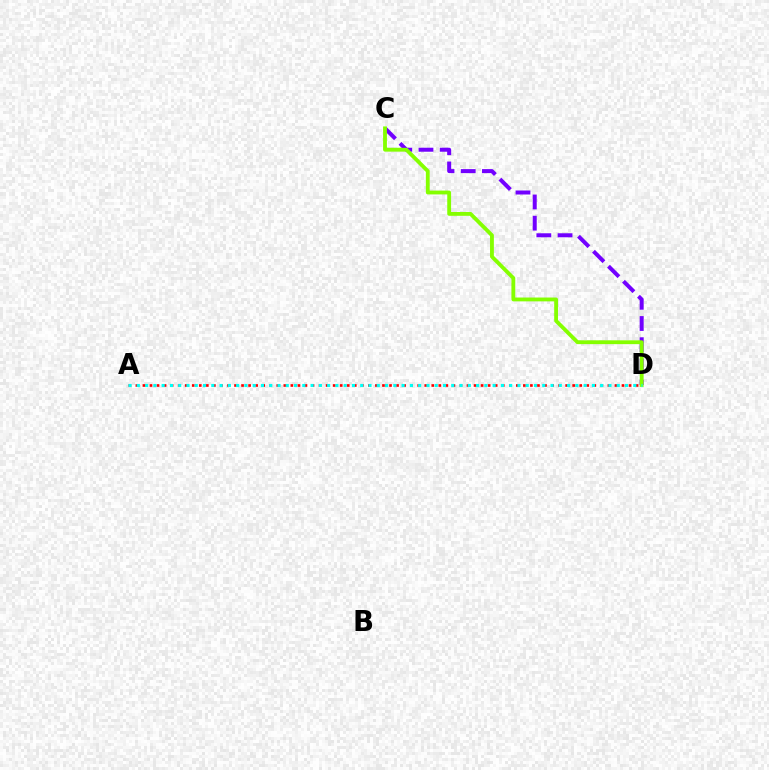{('C', 'D'): [{'color': '#7200ff', 'line_style': 'dashed', 'thickness': 2.88}, {'color': '#84ff00', 'line_style': 'solid', 'thickness': 2.76}], ('A', 'D'): [{'color': '#ff0000', 'line_style': 'dotted', 'thickness': 1.91}, {'color': '#00fff6', 'line_style': 'dotted', 'thickness': 2.25}]}